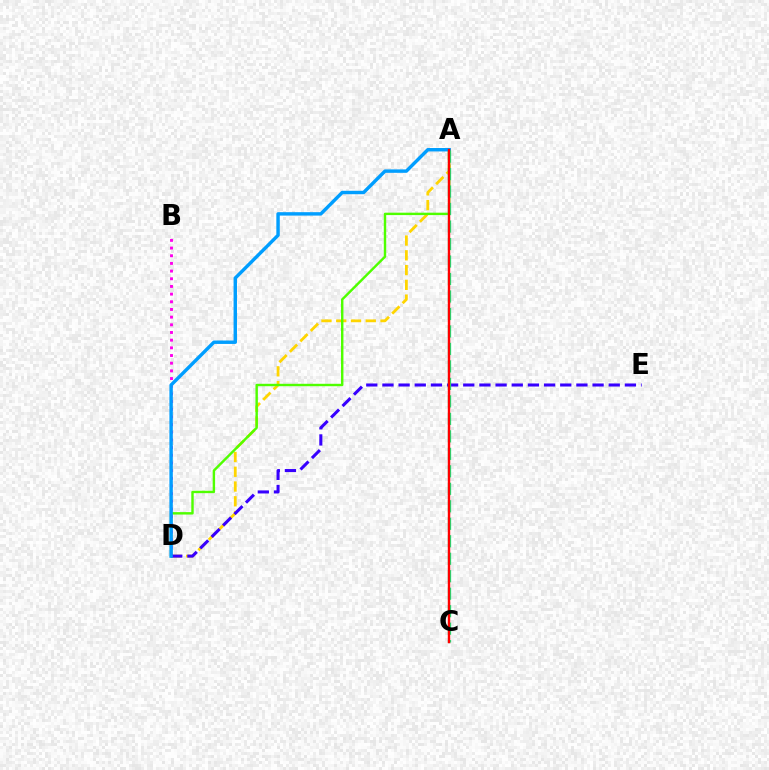{('A', 'D'): [{'color': '#ffd500', 'line_style': 'dashed', 'thickness': 2.01}, {'color': '#4fff00', 'line_style': 'solid', 'thickness': 1.74}, {'color': '#009eff', 'line_style': 'solid', 'thickness': 2.46}], ('B', 'D'): [{'color': '#ff00ed', 'line_style': 'dotted', 'thickness': 2.09}], ('D', 'E'): [{'color': '#3700ff', 'line_style': 'dashed', 'thickness': 2.2}], ('A', 'C'): [{'color': '#00ff86', 'line_style': 'dashed', 'thickness': 2.38}, {'color': '#ff0000', 'line_style': 'solid', 'thickness': 1.75}]}